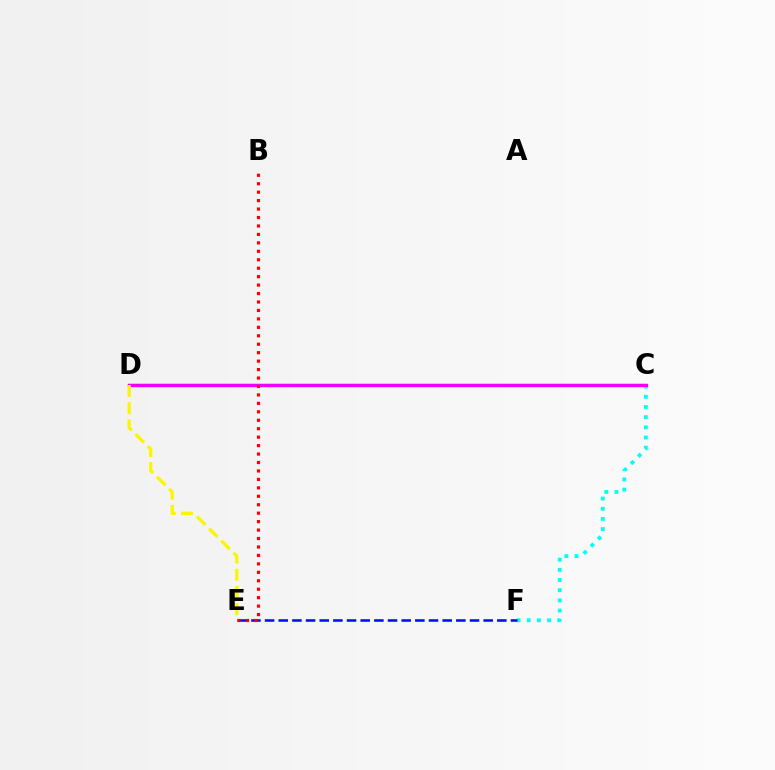{('C', 'D'): [{'color': '#08ff00', 'line_style': 'solid', 'thickness': 1.75}, {'color': '#ee00ff', 'line_style': 'solid', 'thickness': 2.39}], ('C', 'F'): [{'color': '#00fff6', 'line_style': 'dotted', 'thickness': 2.76}], ('E', 'F'): [{'color': '#0010ff', 'line_style': 'dashed', 'thickness': 1.86}], ('D', 'E'): [{'color': '#fcf500', 'line_style': 'dashed', 'thickness': 2.34}], ('B', 'E'): [{'color': '#ff0000', 'line_style': 'dotted', 'thickness': 2.3}]}